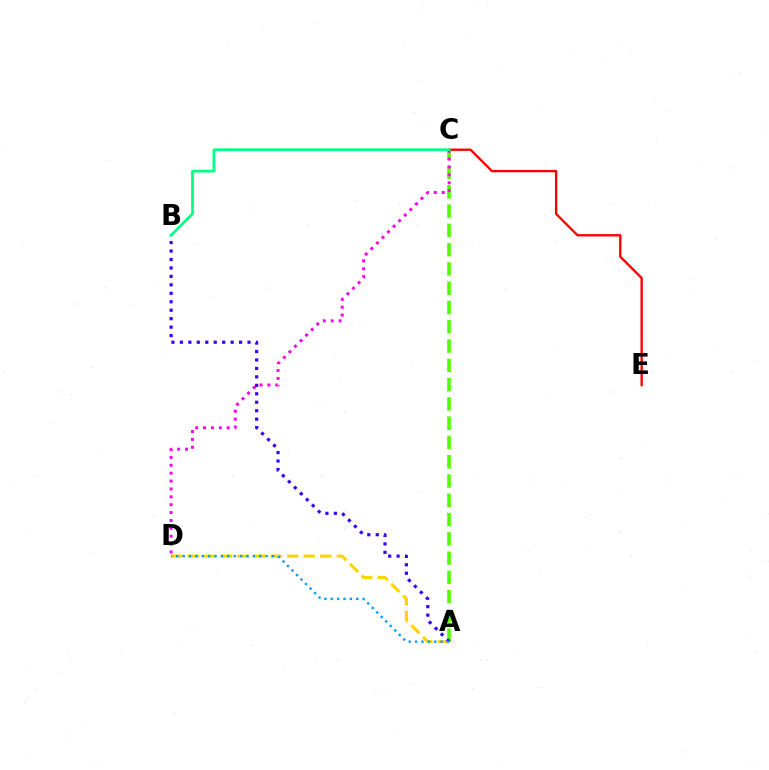{('A', 'C'): [{'color': '#4fff00', 'line_style': 'dashed', 'thickness': 2.62}], ('C', 'D'): [{'color': '#ff00ed', 'line_style': 'dotted', 'thickness': 2.14}], ('A', 'D'): [{'color': '#ffd500', 'line_style': 'dashed', 'thickness': 2.25}, {'color': '#009eff', 'line_style': 'dotted', 'thickness': 1.73}], ('C', 'E'): [{'color': '#ff0000', 'line_style': 'solid', 'thickness': 1.7}], ('A', 'B'): [{'color': '#3700ff', 'line_style': 'dotted', 'thickness': 2.3}], ('B', 'C'): [{'color': '#00ff86', 'line_style': 'solid', 'thickness': 1.97}]}